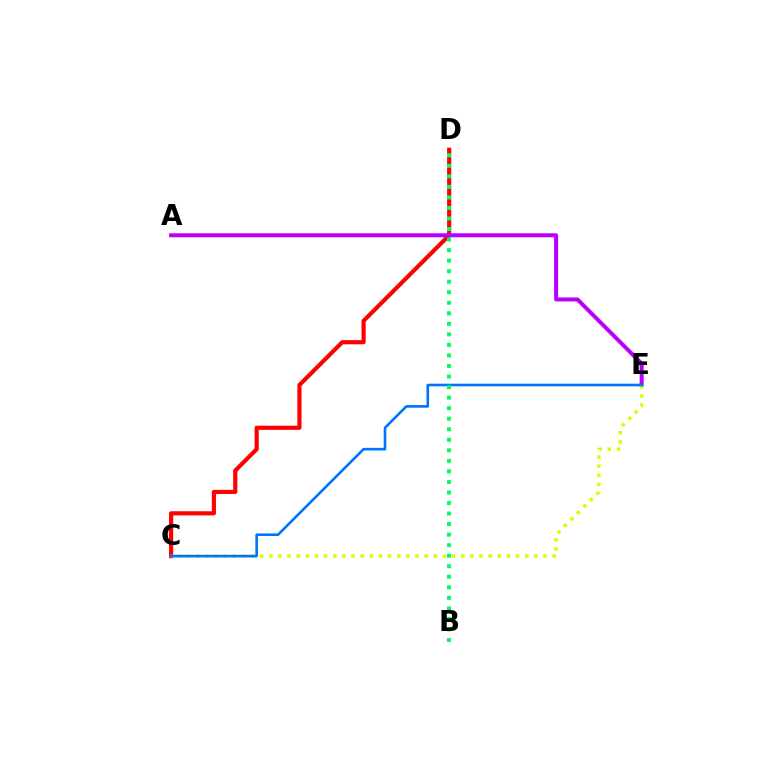{('C', 'D'): [{'color': '#ff0000', 'line_style': 'solid', 'thickness': 2.99}], ('A', 'E'): [{'color': '#b900ff', 'line_style': 'solid', 'thickness': 2.89}], ('C', 'E'): [{'color': '#d1ff00', 'line_style': 'dotted', 'thickness': 2.48}, {'color': '#0074ff', 'line_style': 'solid', 'thickness': 1.89}], ('B', 'D'): [{'color': '#00ff5c', 'line_style': 'dotted', 'thickness': 2.86}]}